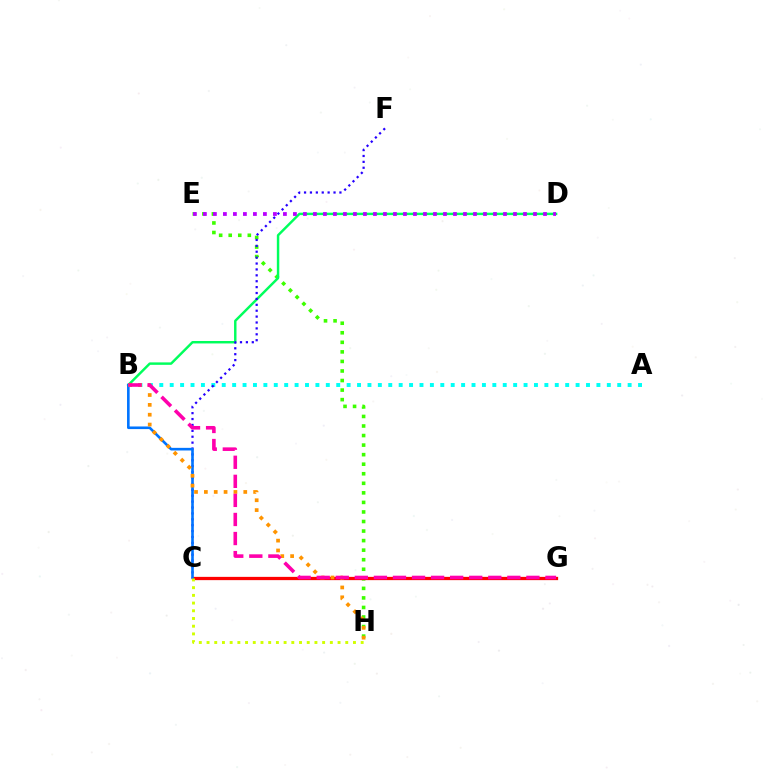{('A', 'B'): [{'color': '#00fff6', 'line_style': 'dotted', 'thickness': 2.83}], ('E', 'H'): [{'color': '#3dff00', 'line_style': 'dotted', 'thickness': 2.59}], ('B', 'D'): [{'color': '#00ff5c', 'line_style': 'solid', 'thickness': 1.76}], ('C', 'G'): [{'color': '#ff0000', 'line_style': 'solid', 'thickness': 2.35}], ('C', 'F'): [{'color': '#2500ff', 'line_style': 'dotted', 'thickness': 1.6}], ('B', 'C'): [{'color': '#0074ff', 'line_style': 'solid', 'thickness': 1.89}], ('B', 'H'): [{'color': '#ff9400', 'line_style': 'dotted', 'thickness': 2.68}], ('D', 'E'): [{'color': '#b900ff', 'line_style': 'dotted', 'thickness': 2.72}], ('B', 'G'): [{'color': '#ff00ac', 'line_style': 'dashed', 'thickness': 2.59}], ('C', 'H'): [{'color': '#d1ff00', 'line_style': 'dotted', 'thickness': 2.09}]}